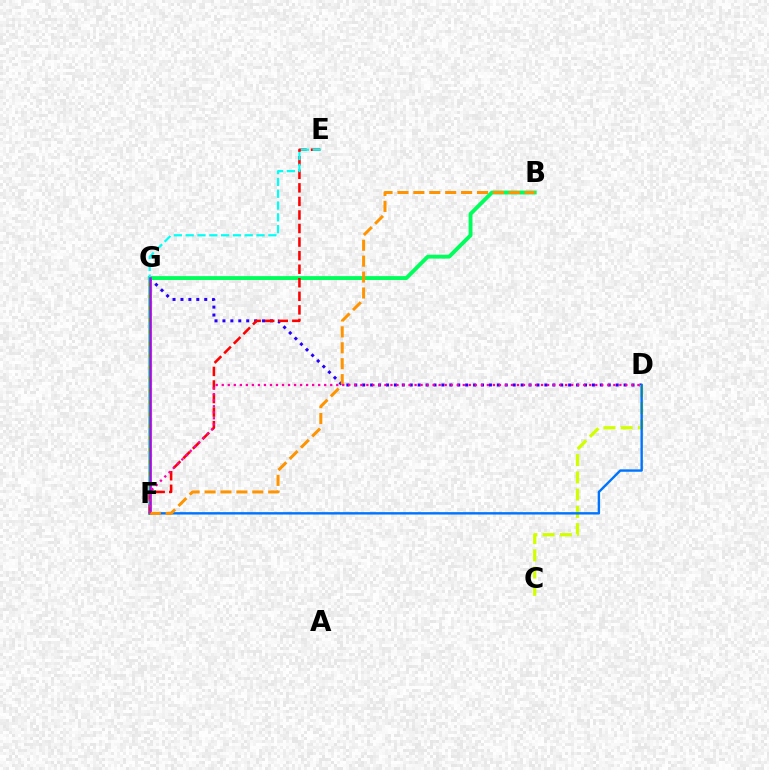{('F', 'G'): [{'color': '#3dff00', 'line_style': 'solid', 'thickness': 2.73}, {'color': '#b900ff', 'line_style': 'solid', 'thickness': 1.81}], ('D', 'G'): [{'color': '#2500ff', 'line_style': 'dotted', 'thickness': 2.15}], ('B', 'G'): [{'color': '#00ff5c', 'line_style': 'solid', 'thickness': 2.79}], ('E', 'F'): [{'color': '#ff0000', 'line_style': 'dashed', 'thickness': 1.84}, {'color': '#00fff6', 'line_style': 'dashed', 'thickness': 1.6}], ('C', 'D'): [{'color': '#d1ff00', 'line_style': 'dashed', 'thickness': 2.34}], ('D', 'F'): [{'color': '#0074ff', 'line_style': 'solid', 'thickness': 1.73}, {'color': '#ff00ac', 'line_style': 'dotted', 'thickness': 1.64}], ('B', 'F'): [{'color': '#ff9400', 'line_style': 'dashed', 'thickness': 2.16}]}